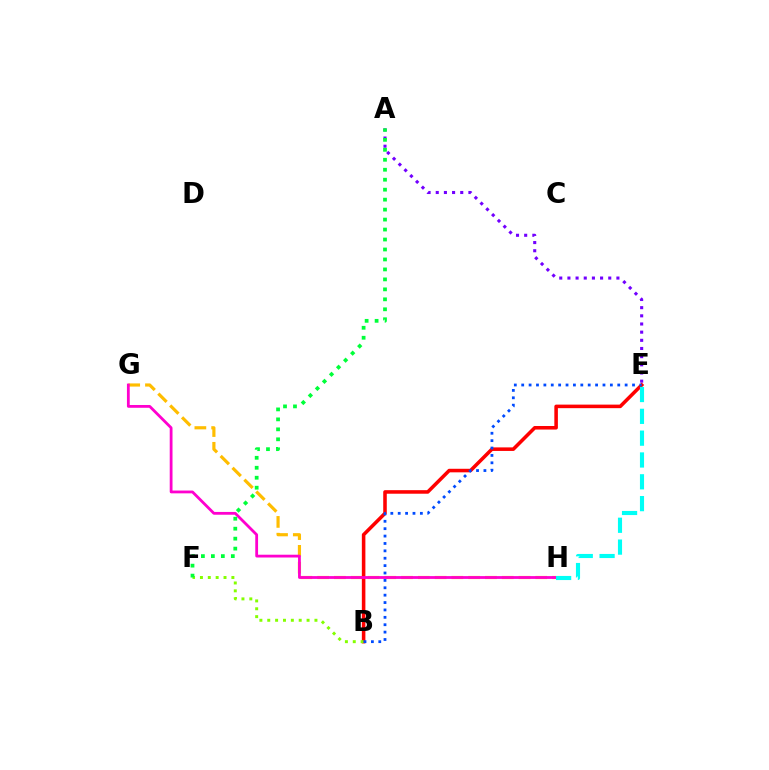{('G', 'H'): [{'color': '#ffbd00', 'line_style': 'dashed', 'thickness': 2.28}, {'color': '#ff00cf', 'line_style': 'solid', 'thickness': 2.01}], ('A', 'E'): [{'color': '#7200ff', 'line_style': 'dotted', 'thickness': 2.22}], ('B', 'E'): [{'color': '#ff0000', 'line_style': 'solid', 'thickness': 2.56}, {'color': '#004bff', 'line_style': 'dotted', 'thickness': 2.01}], ('B', 'F'): [{'color': '#84ff00', 'line_style': 'dotted', 'thickness': 2.14}], ('A', 'F'): [{'color': '#00ff39', 'line_style': 'dotted', 'thickness': 2.71}], ('E', 'H'): [{'color': '#00fff6', 'line_style': 'dashed', 'thickness': 2.96}]}